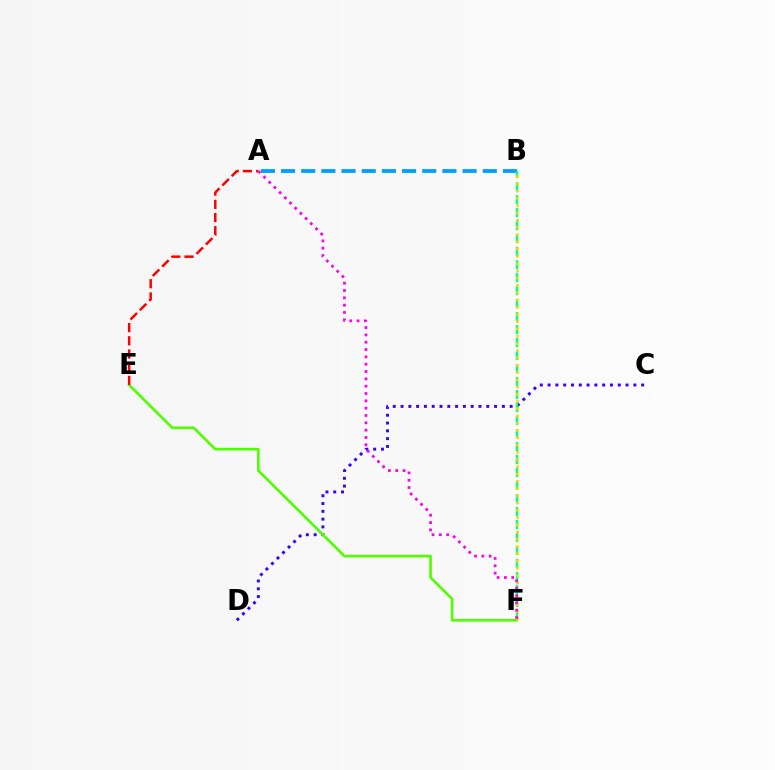{('A', 'B'): [{'color': '#009eff', 'line_style': 'dashed', 'thickness': 2.74}], ('C', 'D'): [{'color': '#3700ff', 'line_style': 'dotted', 'thickness': 2.12}], ('E', 'F'): [{'color': '#4fff00', 'line_style': 'solid', 'thickness': 1.88}], ('A', 'E'): [{'color': '#ff0000', 'line_style': 'dashed', 'thickness': 1.79}], ('B', 'F'): [{'color': '#00ff86', 'line_style': 'dashed', 'thickness': 1.77}, {'color': '#ffd500', 'line_style': 'dotted', 'thickness': 1.97}], ('A', 'F'): [{'color': '#ff00ed', 'line_style': 'dotted', 'thickness': 1.99}]}